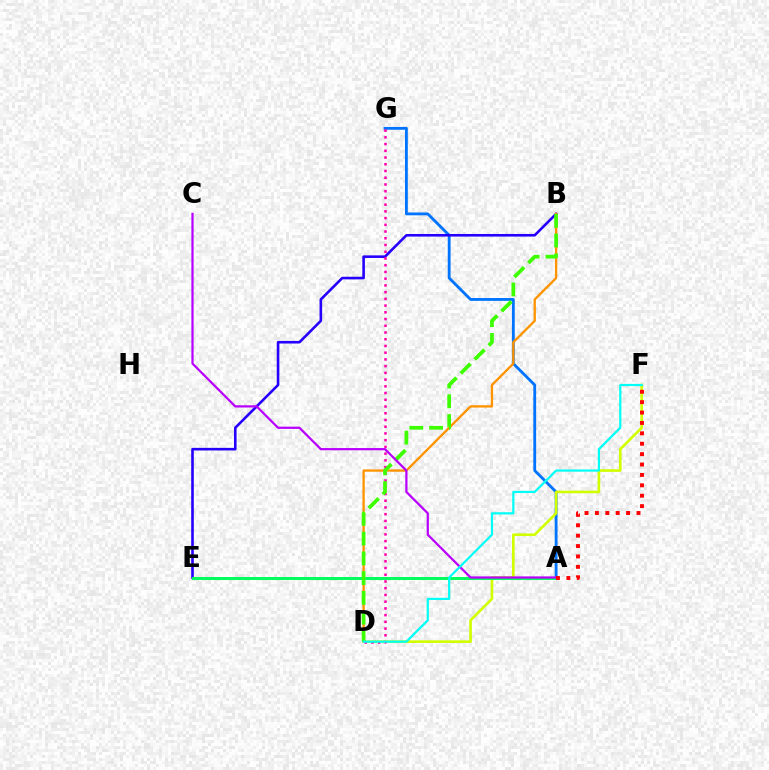{('A', 'G'): [{'color': '#0074ff', 'line_style': 'solid', 'thickness': 2.04}], ('D', 'F'): [{'color': '#d1ff00', 'line_style': 'solid', 'thickness': 1.9}, {'color': '#00fff6', 'line_style': 'solid', 'thickness': 1.58}], ('B', 'E'): [{'color': '#2500ff', 'line_style': 'solid', 'thickness': 1.87}], ('B', 'D'): [{'color': '#ff9400', 'line_style': 'solid', 'thickness': 1.68}, {'color': '#3dff00', 'line_style': 'dashed', 'thickness': 2.69}], ('A', 'E'): [{'color': '#00ff5c', 'line_style': 'solid', 'thickness': 2.13}], ('D', 'G'): [{'color': '#ff00ac', 'line_style': 'dotted', 'thickness': 1.83}], ('A', 'C'): [{'color': '#b900ff', 'line_style': 'solid', 'thickness': 1.6}], ('A', 'F'): [{'color': '#ff0000', 'line_style': 'dotted', 'thickness': 2.82}]}